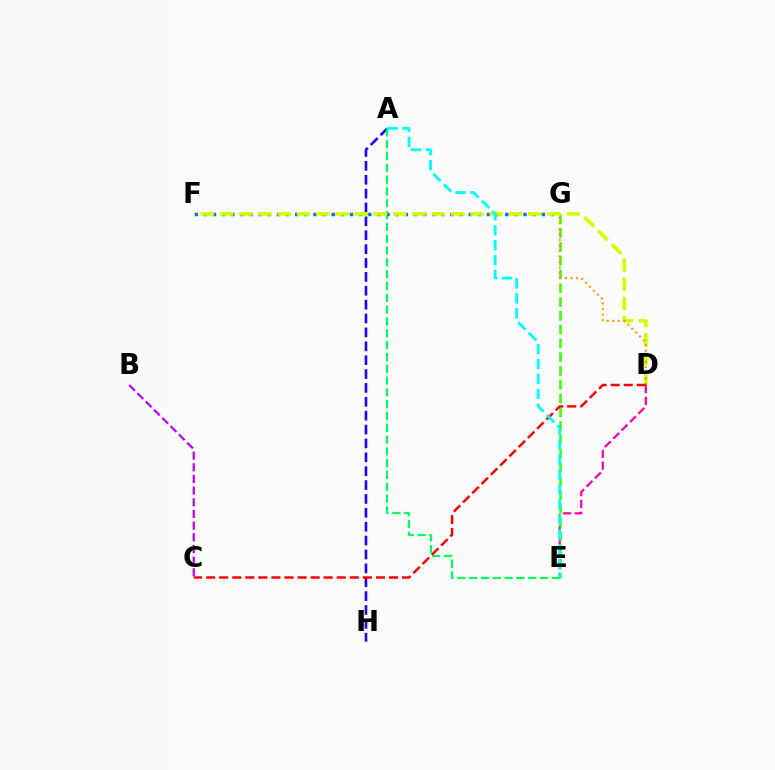{('A', 'H'): [{'color': '#2500ff', 'line_style': 'dashed', 'thickness': 1.89}], ('A', 'E'): [{'color': '#00ff5c', 'line_style': 'dashed', 'thickness': 1.61}, {'color': '#00fff6', 'line_style': 'dashed', 'thickness': 2.03}], ('F', 'G'): [{'color': '#0074ff', 'line_style': 'dotted', 'thickness': 2.48}], ('B', 'C'): [{'color': '#b900ff', 'line_style': 'dashed', 'thickness': 1.59}], ('D', 'E'): [{'color': '#ff00ac', 'line_style': 'dashed', 'thickness': 1.6}], ('E', 'G'): [{'color': '#3dff00', 'line_style': 'dashed', 'thickness': 1.87}], ('D', 'F'): [{'color': '#d1ff00', 'line_style': 'dashed', 'thickness': 2.62}], ('D', 'G'): [{'color': '#ff9400', 'line_style': 'dotted', 'thickness': 1.51}], ('C', 'D'): [{'color': '#ff0000', 'line_style': 'dashed', 'thickness': 1.77}]}